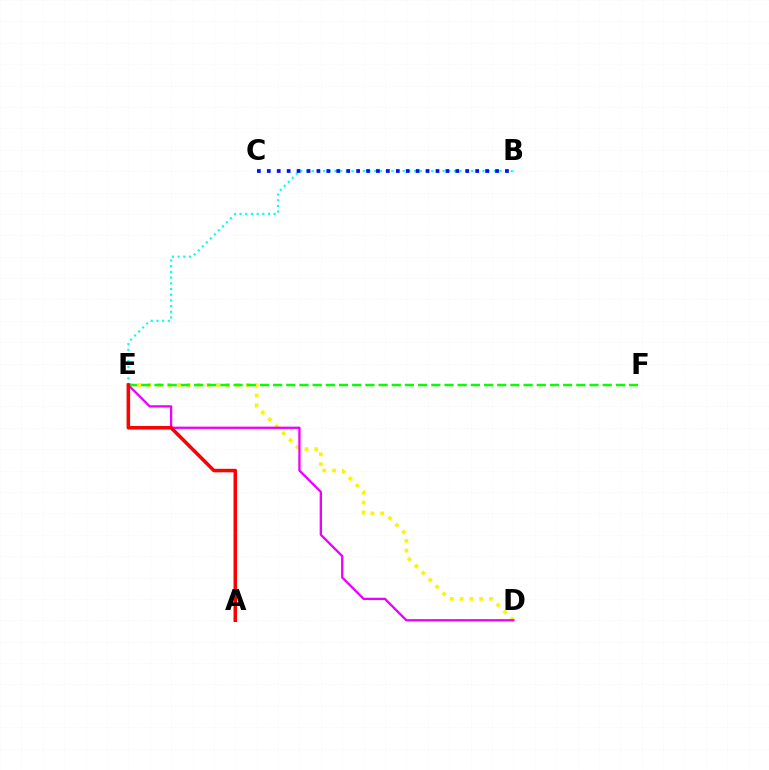{('D', 'E'): [{'color': '#fcf500', 'line_style': 'dotted', 'thickness': 2.66}, {'color': '#ee00ff', 'line_style': 'solid', 'thickness': 1.67}], ('B', 'E'): [{'color': '#00fff6', 'line_style': 'dotted', 'thickness': 1.55}], ('E', 'F'): [{'color': '#08ff00', 'line_style': 'dashed', 'thickness': 1.79}], ('A', 'E'): [{'color': '#ff0000', 'line_style': 'solid', 'thickness': 2.54}], ('B', 'C'): [{'color': '#0010ff', 'line_style': 'dotted', 'thickness': 2.7}]}